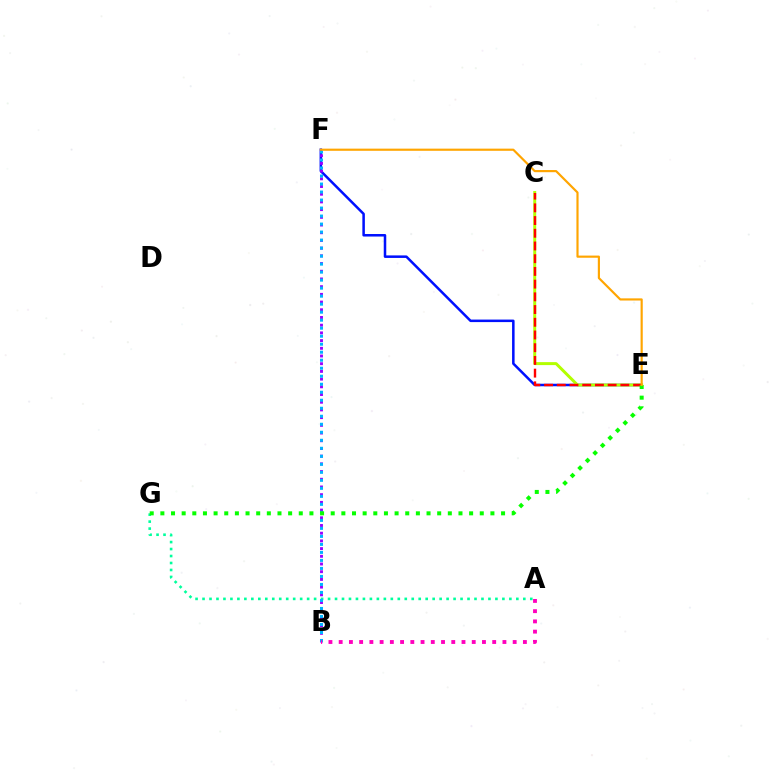{('E', 'F'): [{'color': '#0010ff', 'line_style': 'solid', 'thickness': 1.82}, {'color': '#ffa500', 'line_style': 'solid', 'thickness': 1.56}], ('B', 'F'): [{'color': '#9b00ff', 'line_style': 'dotted', 'thickness': 2.09}, {'color': '#00b5ff', 'line_style': 'dotted', 'thickness': 2.18}], ('C', 'E'): [{'color': '#b3ff00', 'line_style': 'solid', 'thickness': 2.14}, {'color': '#ff0000', 'line_style': 'dashed', 'thickness': 1.73}], ('A', 'G'): [{'color': '#00ff9d', 'line_style': 'dotted', 'thickness': 1.89}], ('E', 'G'): [{'color': '#08ff00', 'line_style': 'dotted', 'thickness': 2.89}], ('A', 'B'): [{'color': '#ff00bd', 'line_style': 'dotted', 'thickness': 2.78}]}